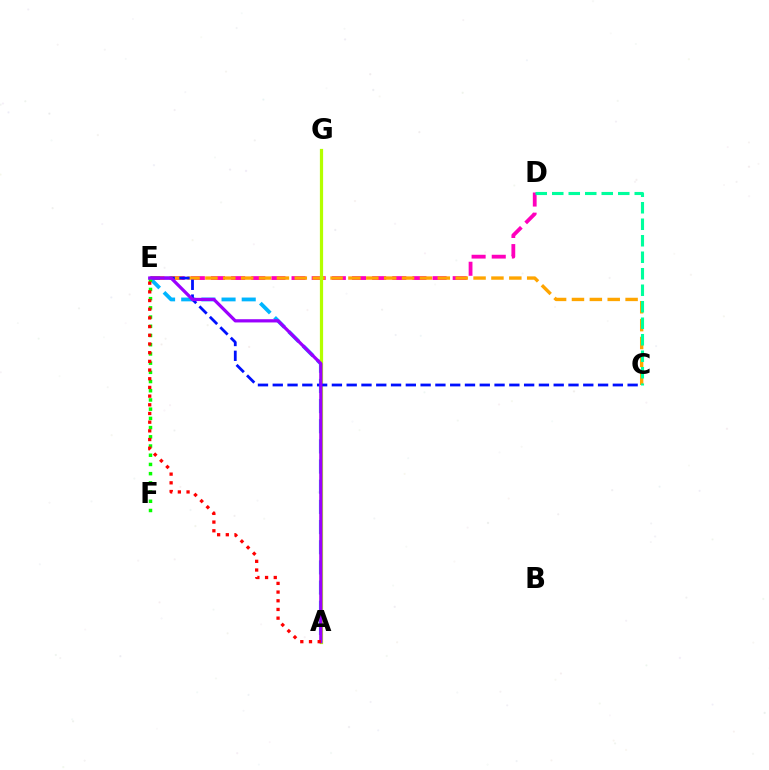{('D', 'E'): [{'color': '#ff00bd', 'line_style': 'dashed', 'thickness': 2.74}], ('C', 'E'): [{'color': '#ffa500', 'line_style': 'dashed', 'thickness': 2.43}, {'color': '#0010ff', 'line_style': 'dashed', 'thickness': 2.01}], ('A', 'E'): [{'color': '#00b5ff', 'line_style': 'dashed', 'thickness': 2.74}, {'color': '#9b00ff', 'line_style': 'solid', 'thickness': 2.32}, {'color': '#ff0000', 'line_style': 'dotted', 'thickness': 2.36}], ('C', 'D'): [{'color': '#00ff9d', 'line_style': 'dashed', 'thickness': 2.24}], ('A', 'G'): [{'color': '#b3ff00', 'line_style': 'solid', 'thickness': 2.32}], ('E', 'F'): [{'color': '#08ff00', 'line_style': 'dotted', 'thickness': 2.5}]}